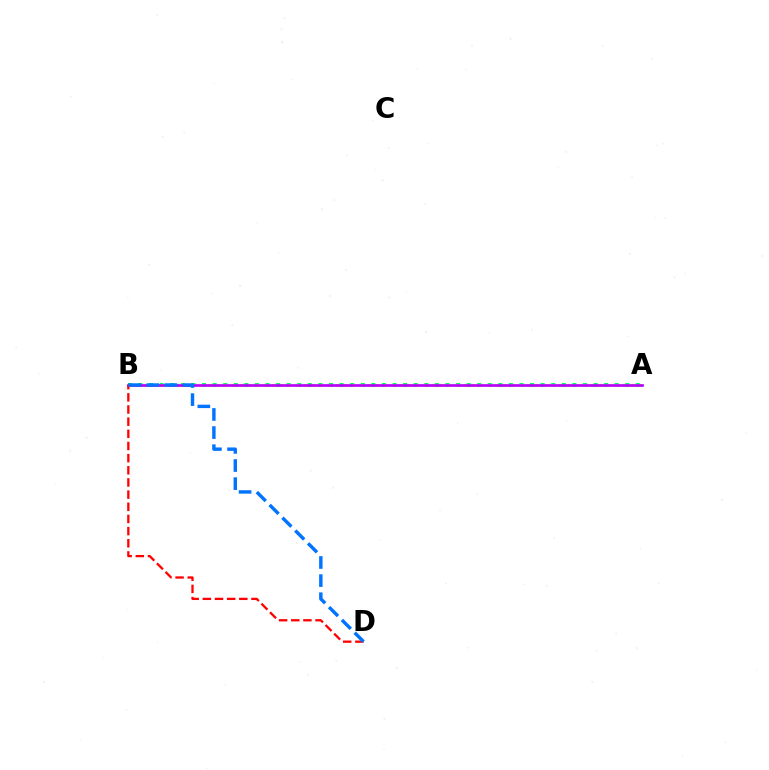{('A', 'B'): [{'color': '#00ff5c', 'line_style': 'dotted', 'thickness': 2.87}, {'color': '#d1ff00', 'line_style': 'dotted', 'thickness': 2.17}, {'color': '#b900ff', 'line_style': 'solid', 'thickness': 1.92}], ('B', 'D'): [{'color': '#ff0000', 'line_style': 'dashed', 'thickness': 1.65}, {'color': '#0074ff', 'line_style': 'dashed', 'thickness': 2.46}]}